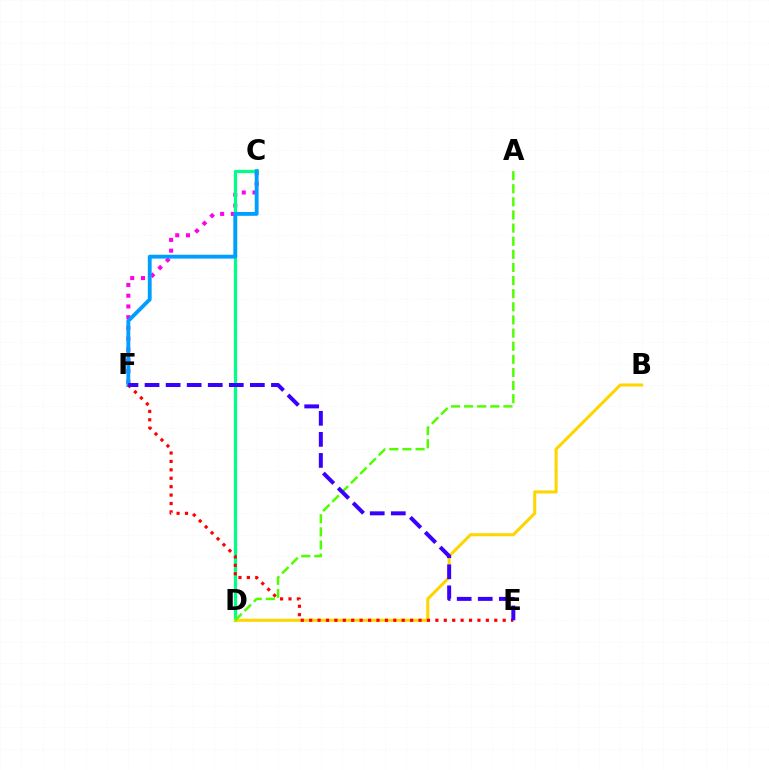{('C', 'F'): [{'color': '#ff00ed', 'line_style': 'dotted', 'thickness': 2.92}, {'color': '#009eff', 'line_style': 'solid', 'thickness': 2.77}], ('C', 'D'): [{'color': '#00ff86', 'line_style': 'solid', 'thickness': 2.33}], ('B', 'D'): [{'color': '#ffd500', 'line_style': 'solid', 'thickness': 2.19}], ('A', 'D'): [{'color': '#4fff00', 'line_style': 'dashed', 'thickness': 1.78}], ('E', 'F'): [{'color': '#ff0000', 'line_style': 'dotted', 'thickness': 2.29}, {'color': '#3700ff', 'line_style': 'dashed', 'thickness': 2.86}]}